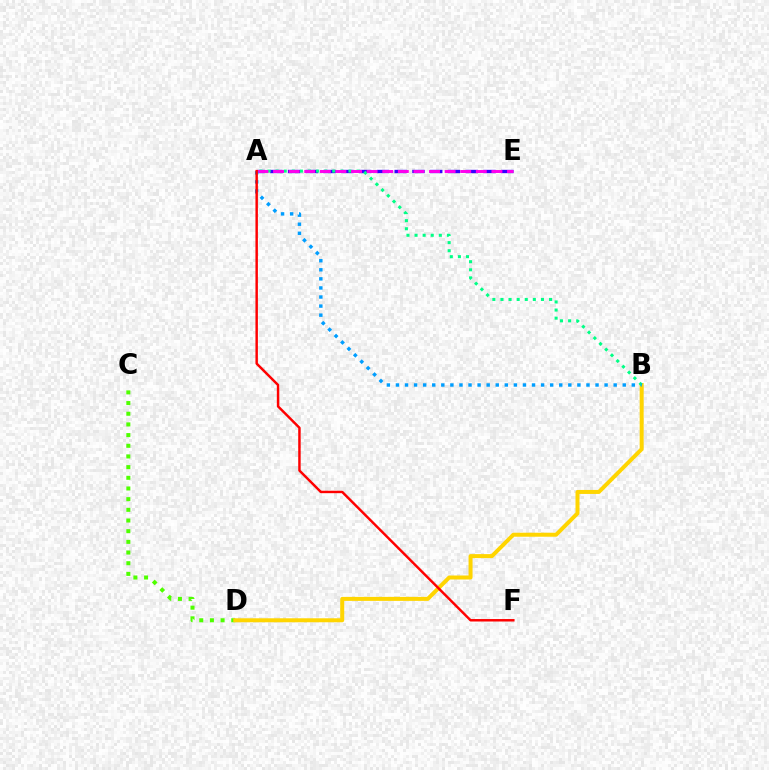{('A', 'E'): [{'color': '#3700ff', 'line_style': 'dashed', 'thickness': 2.41}, {'color': '#ff00ed', 'line_style': 'dashed', 'thickness': 2.12}], ('C', 'D'): [{'color': '#4fff00', 'line_style': 'dotted', 'thickness': 2.9}], ('B', 'D'): [{'color': '#ffd500', 'line_style': 'solid', 'thickness': 2.87}], ('A', 'B'): [{'color': '#00ff86', 'line_style': 'dotted', 'thickness': 2.2}, {'color': '#009eff', 'line_style': 'dotted', 'thickness': 2.46}], ('A', 'F'): [{'color': '#ff0000', 'line_style': 'solid', 'thickness': 1.77}]}